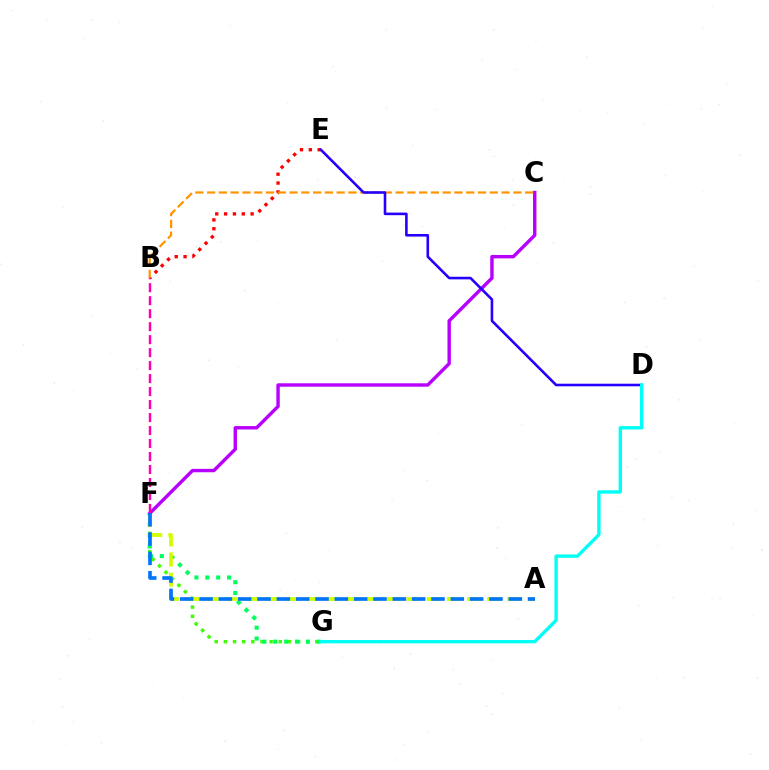{('F', 'G'): [{'color': '#3dff00', 'line_style': 'dotted', 'thickness': 2.49}, {'color': '#00ff5c', 'line_style': 'dotted', 'thickness': 2.95}], ('A', 'F'): [{'color': '#d1ff00', 'line_style': 'dashed', 'thickness': 2.74}, {'color': '#0074ff', 'line_style': 'dashed', 'thickness': 2.63}], ('B', 'E'): [{'color': '#ff0000', 'line_style': 'dotted', 'thickness': 2.4}], ('C', 'F'): [{'color': '#b900ff', 'line_style': 'solid', 'thickness': 2.45}], ('B', 'C'): [{'color': '#ff9400', 'line_style': 'dashed', 'thickness': 1.6}], ('D', 'E'): [{'color': '#2500ff', 'line_style': 'solid', 'thickness': 1.87}], ('D', 'G'): [{'color': '#00fff6', 'line_style': 'solid', 'thickness': 2.41}], ('B', 'F'): [{'color': '#ff00ac', 'line_style': 'dashed', 'thickness': 1.76}]}